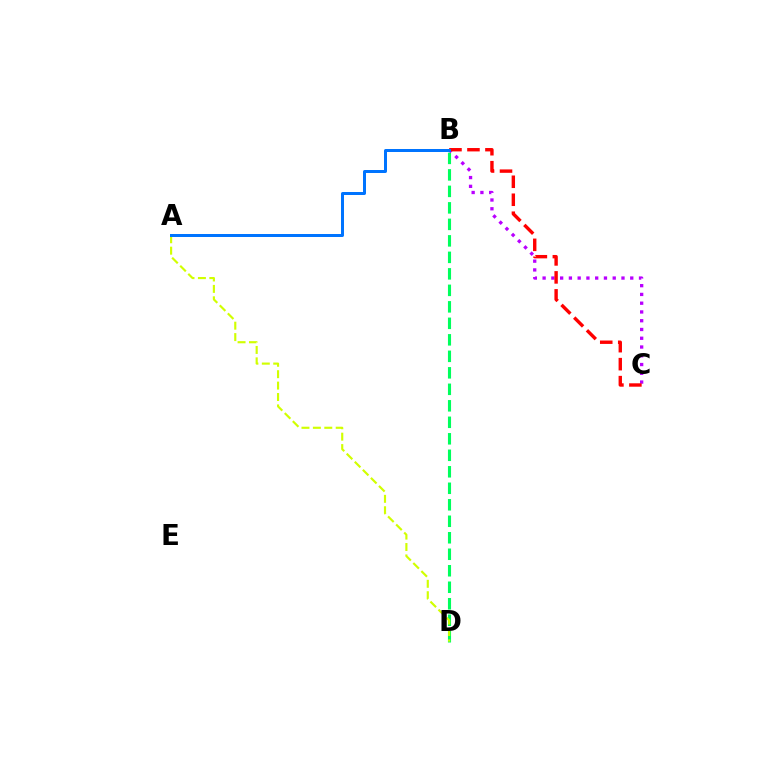{('B', 'D'): [{'color': '#00ff5c', 'line_style': 'dashed', 'thickness': 2.24}], ('B', 'C'): [{'color': '#b900ff', 'line_style': 'dotted', 'thickness': 2.38}, {'color': '#ff0000', 'line_style': 'dashed', 'thickness': 2.44}], ('A', 'D'): [{'color': '#d1ff00', 'line_style': 'dashed', 'thickness': 1.55}], ('A', 'B'): [{'color': '#0074ff', 'line_style': 'solid', 'thickness': 2.15}]}